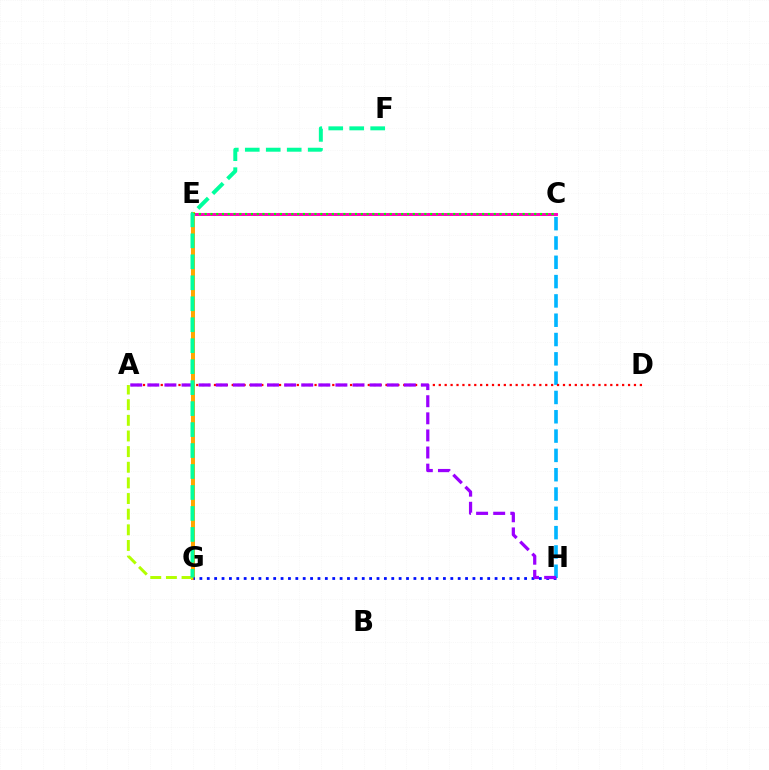{('C', 'E'): [{'color': '#ff00bd', 'line_style': 'solid', 'thickness': 2.12}, {'color': '#08ff00', 'line_style': 'dotted', 'thickness': 1.57}], ('E', 'G'): [{'color': '#ffa500', 'line_style': 'solid', 'thickness': 2.87}], ('C', 'H'): [{'color': '#00b5ff', 'line_style': 'dashed', 'thickness': 2.62}], ('A', 'D'): [{'color': '#ff0000', 'line_style': 'dotted', 'thickness': 1.61}], ('G', 'H'): [{'color': '#0010ff', 'line_style': 'dotted', 'thickness': 2.01}], ('A', 'G'): [{'color': '#b3ff00', 'line_style': 'dashed', 'thickness': 2.12}], ('A', 'H'): [{'color': '#9b00ff', 'line_style': 'dashed', 'thickness': 2.32}], ('F', 'G'): [{'color': '#00ff9d', 'line_style': 'dashed', 'thickness': 2.85}]}